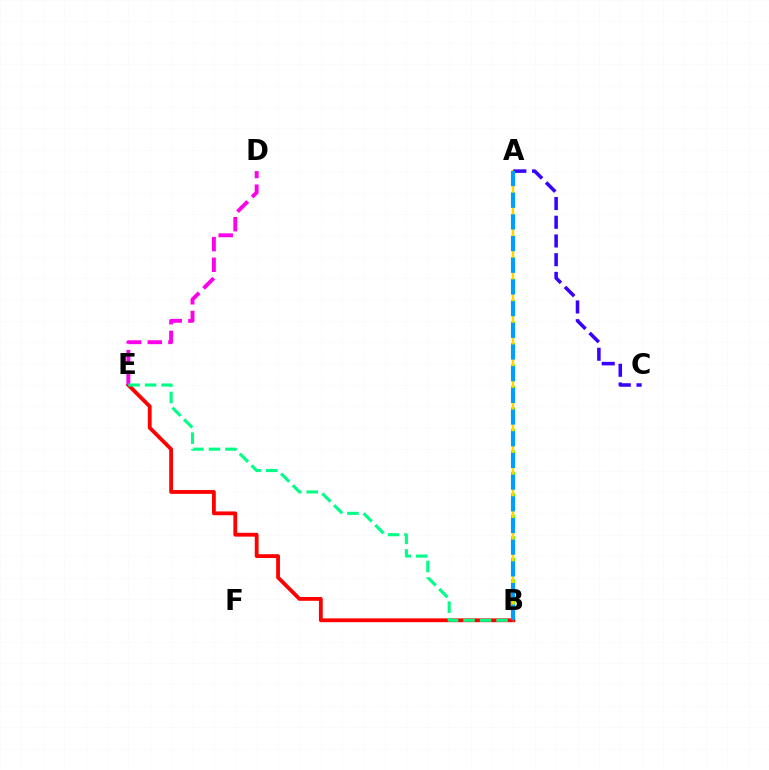{('A', 'B'): [{'color': '#4fff00', 'line_style': 'dashed', 'thickness': 2.92}, {'color': '#ffd500', 'line_style': 'solid', 'thickness': 1.8}, {'color': '#009eff', 'line_style': 'dashed', 'thickness': 2.95}], ('A', 'C'): [{'color': '#3700ff', 'line_style': 'dashed', 'thickness': 2.54}], ('B', 'E'): [{'color': '#ff0000', 'line_style': 'solid', 'thickness': 2.75}, {'color': '#00ff86', 'line_style': 'dashed', 'thickness': 2.24}], ('D', 'E'): [{'color': '#ff00ed', 'line_style': 'dashed', 'thickness': 2.81}]}